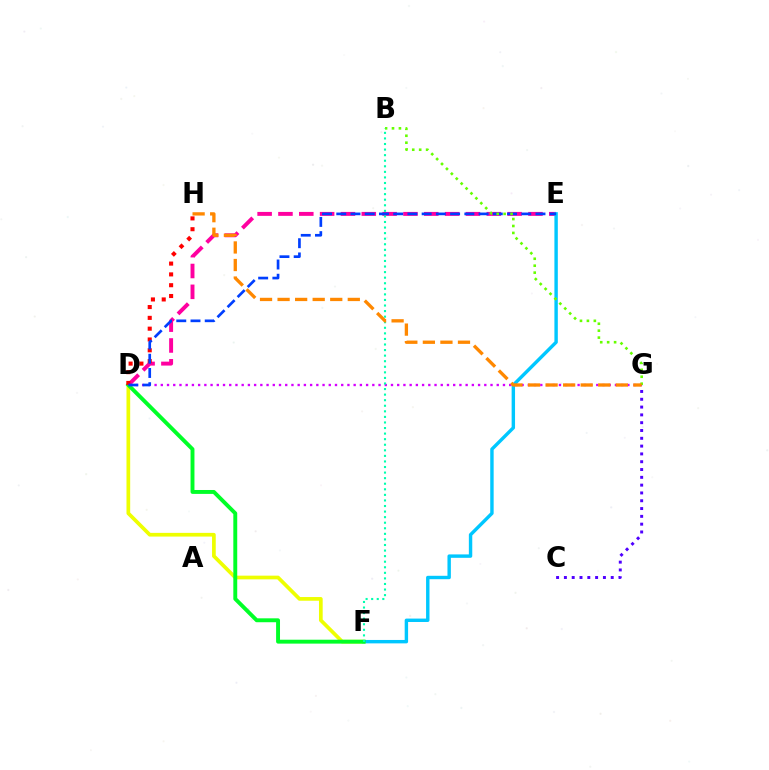{('D', 'F'): [{'color': '#eeff00', 'line_style': 'solid', 'thickness': 2.67}, {'color': '#00ff27', 'line_style': 'solid', 'thickness': 2.81}], ('D', 'E'): [{'color': '#ff00a0', 'line_style': 'dashed', 'thickness': 2.83}, {'color': '#003fff', 'line_style': 'dashed', 'thickness': 1.93}], ('E', 'F'): [{'color': '#00c7ff', 'line_style': 'solid', 'thickness': 2.45}], ('D', 'H'): [{'color': '#ff0000', 'line_style': 'dotted', 'thickness': 2.94}], ('D', 'G'): [{'color': '#d600ff', 'line_style': 'dotted', 'thickness': 1.69}], ('B', 'G'): [{'color': '#66ff00', 'line_style': 'dotted', 'thickness': 1.89}], ('B', 'F'): [{'color': '#00ffaf', 'line_style': 'dotted', 'thickness': 1.51}], ('C', 'G'): [{'color': '#4f00ff', 'line_style': 'dotted', 'thickness': 2.12}], ('G', 'H'): [{'color': '#ff8800', 'line_style': 'dashed', 'thickness': 2.38}]}